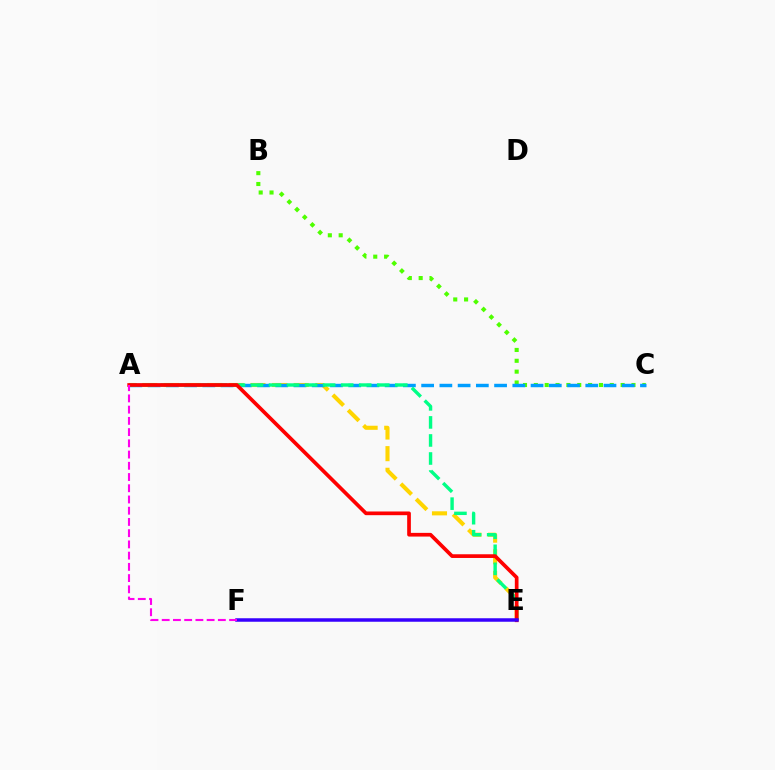{('B', 'C'): [{'color': '#4fff00', 'line_style': 'dotted', 'thickness': 2.95}], ('A', 'E'): [{'color': '#ffd500', 'line_style': 'dashed', 'thickness': 2.94}, {'color': '#00ff86', 'line_style': 'dashed', 'thickness': 2.45}, {'color': '#ff0000', 'line_style': 'solid', 'thickness': 2.66}], ('A', 'C'): [{'color': '#009eff', 'line_style': 'dashed', 'thickness': 2.48}], ('E', 'F'): [{'color': '#3700ff', 'line_style': 'solid', 'thickness': 2.52}], ('A', 'F'): [{'color': '#ff00ed', 'line_style': 'dashed', 'thickness': 1.53}]}